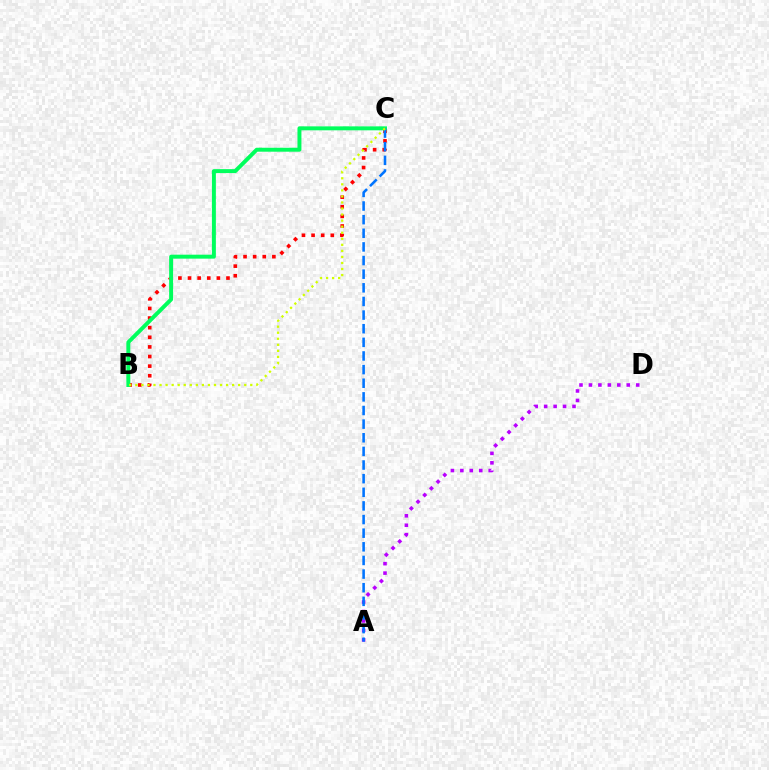{('B', 'C'): [{'color': '#ff0000', 'line_style': 'dotted', 'thickness': 2.61}, {'color': '#00ff5c', 'line_style': 'solid', 'thickness': 2.85}, {'color': '#d1ff00', 'line_style': 'dotted', 'thickness': 1.64}], ('A', 'D'): [{'color': '#b900ff', 'line_style': 'dotted', 'thickness': 2.57}], ('A', 'C'): [{'color': '#0074ff', 'line_style': 'dashed', 'thickness': 1.85}]}